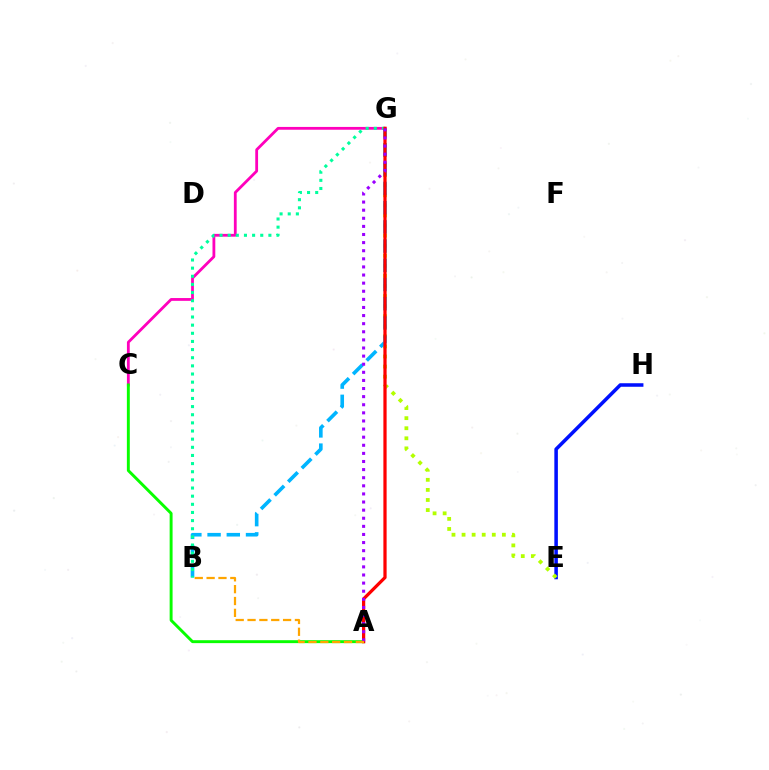{('C', 'G'): [{'color': '#ff00bd', 'line_style': 'solid', 'thickness': 2.02}], ('E', 'H'): [{'color': '#0010ff', 'line_style': 'solid', 'thickness': 2.54}], ('E', 'G'): [{'color': '#b3ff00', 'line_style': 'dotted', 'thickness': 2.74}], ('B', 'G'): [{'color': '#00b5ff', 'line_style': 'dashed', 'thickness': 2.61}, {'color': '#00ff9d', 'line_style': 'dotted', 'thickness': 2.21}], ('A', 'C'): [{'color': '#08ff00', 'line_style': 'solid', 'thickness': 2.11}], ('A', 'G'): [{'color': '#ff0000', 'line_style': 'solid', 'thickness': 2.33}, {'color': '#9b00ff', 'line_style': 'dotted', 'thickness': 2.2}], ('A', 'B'): [{'color': '#ffa500', 'line_style': 'dashed', 'thickness': 1.61}]}